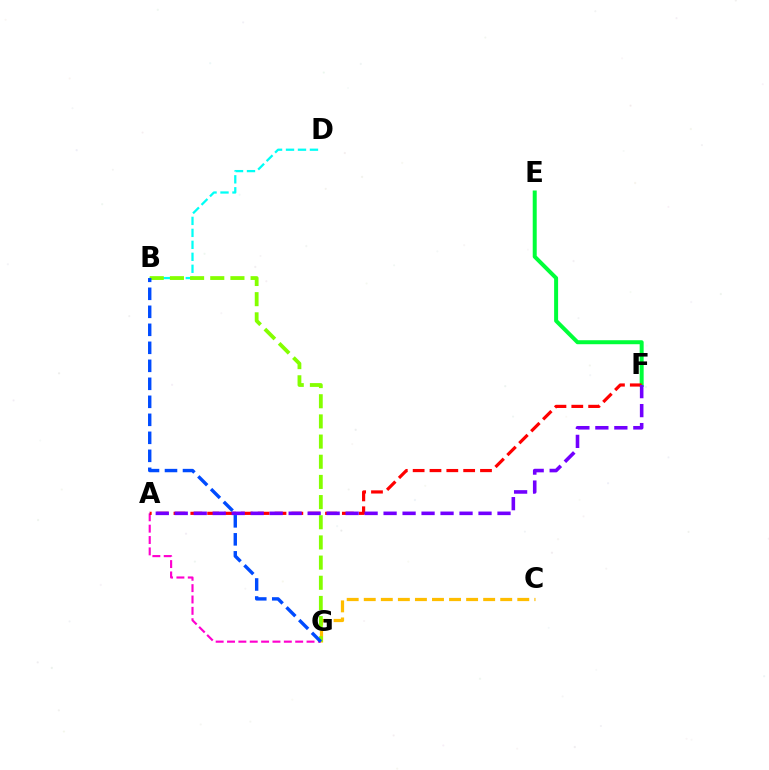{('E', 'F'): [{'color': '#00ff39', 'line_style': 'solid', 'thickness': 2.87}], ('C', 'G'): [{'color': '#ffbd00', 'line_style': 'dashed', 'thickness': 2.32}], ('B', 'D'): [{'color': '#00fff6', 'line_style': 'dashed', 'thickness': 1.63}], ('B', 'G'): [{'color': '#84ff00', 'line_style': 'dashed', 'thickness': 2.74}, {'color': '#004bff', 'line_style': 'dashed', 'thickness': 2.45}], ('A', 'G'): [{'color': '#ff00cf', 'line_style': 'dashed', 'thickness': 1.54}], ('A', 'F'): [{'color': '#ff0000', 'line_style': 'dashed', 'thickness': 2.29}, {'color': '#7200ff', 'line_style': 'dashed', 'thickness': 2.58}]}